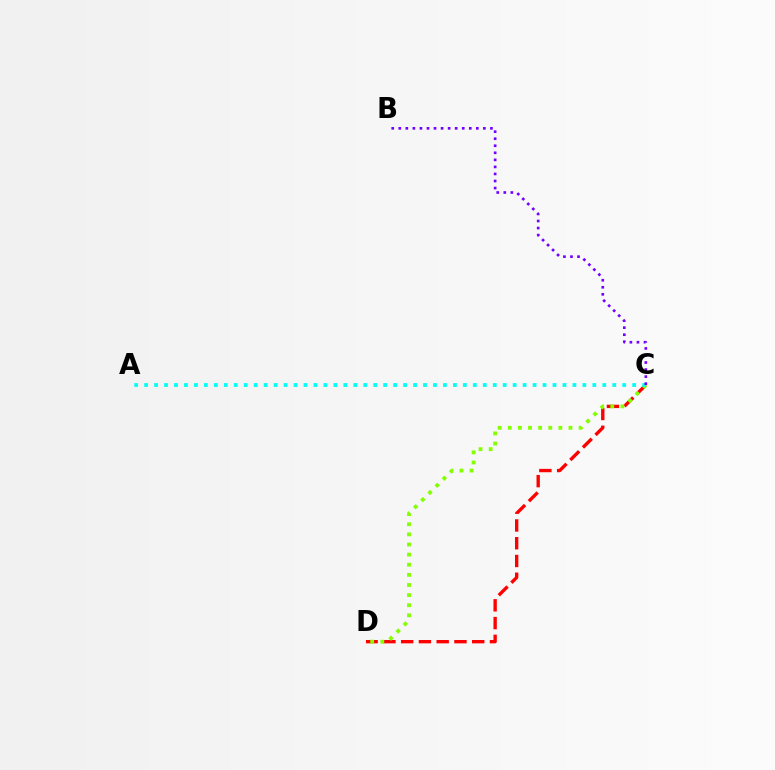{('C', 'D'): [{'color': '#ff0000', 'line_style': 'dashed', 'thickness': 2.41}, {'color': '#84ff00', 'line_style': 'dotted', 'thickness': 2.75}], ('A', 'C'): [{'color': '#00fff6', 'line_style': 'dotted', 'thickness': 2.71}], ('B', 'C'): [{'color': '#7200ff', 'line_style': 'dotted', 'thickness': 1.92}]}